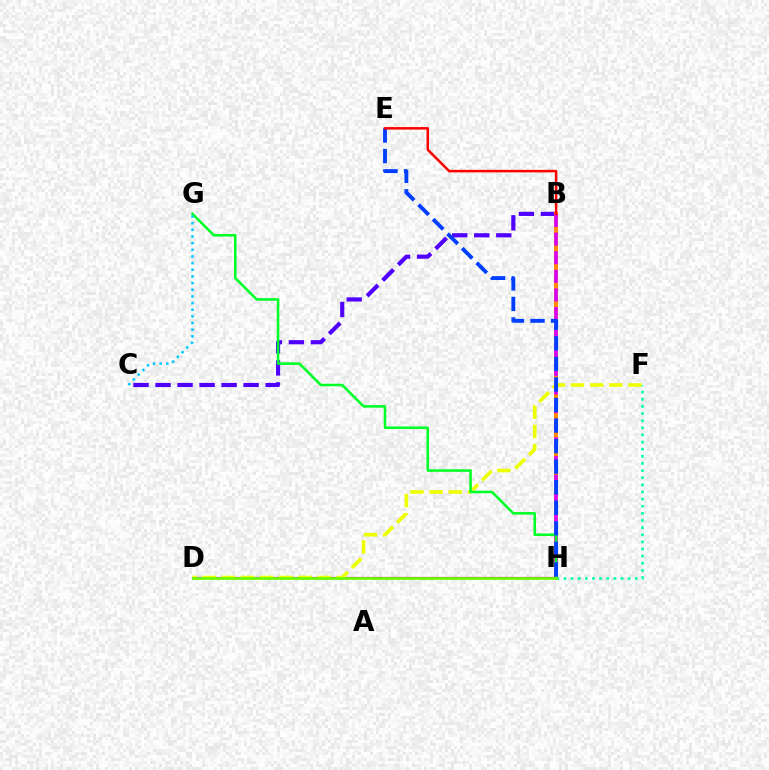{('B', 'C'): [{'color': '#4f00ff', 'line_style': 'dashed', 'thickness': 2.99}], ('D', 'H'): [{'color': '#ff00a0', 'line_style': 'solid', 'thickness': 1.59}, {'color': '#66ff00', 'line_style': 'solid', 'thickness': 1.93}], ('B', 'H'): [{'color': '#ff8800', 'line_style': 'solid', 'thickness': 2.85}, {'color': '#d600ff', 'line_style': 'dashed', 'thickness': 2.53}], ('D', 'F'): [{'color': '#eeff00', 'line_style': 'dashed', 'thickness': 2.6}], ('F', 'H'): [{'color': '#00ffaf', 'line_style': 'dotted', 'thickness': 1.94}], ('G', 'H'): [{'color': '#00ff27', 'line_style': 'solid', 'thickness': 1.85}], ('C', 'G'): [{'color': '#00c7ff', 'line_style': 'dotted', 'thickness': 1.81}], ('E', 'H'): [{'color': '#003fff', 'line_style': 'dashed', 'thickness': 2.79}], ('B', 'E'): [{'color': '#ff0000', 'line_style': 'solid', 'thickness': 1.81}]}